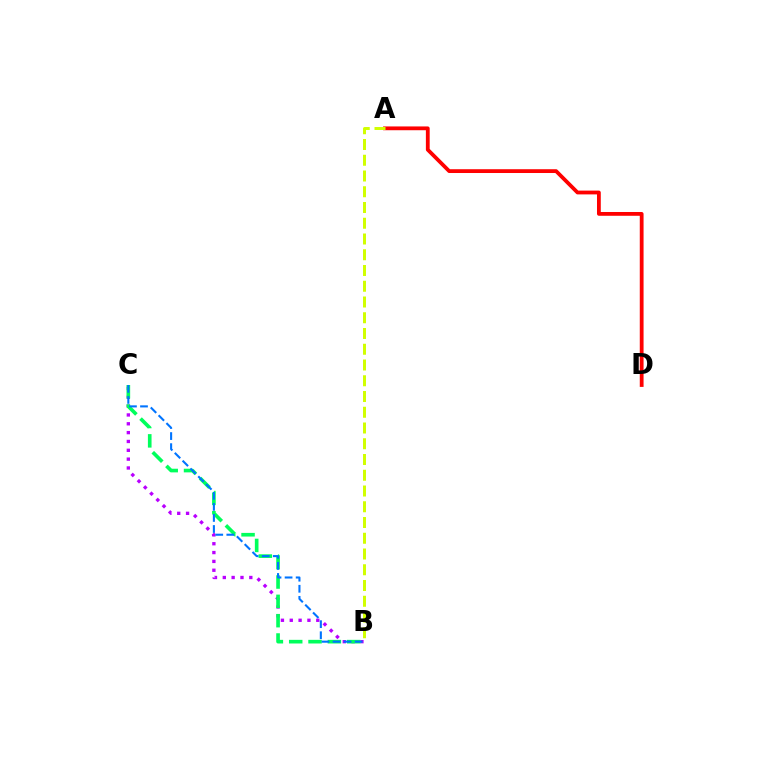{('B', 'C'): [{'color': '#b900ff', 'line_style': 'dotted', 'thickness': 2.4}, {'color': '#00ff5c', 'line_style': 'dashed', 'thickness': 2.63}, {'color': '#0074ff', 'line_style': 'dashed', 'thickness': 1.5}], ('A', 'D'): [{'color': '#ff0000', 'line_style': 'solid', 'thickness': 2.73}], ('A', 'B'): [{'color': '#d1ff00', 'line_style': 'dashed', 'thickness': 2.14}]}